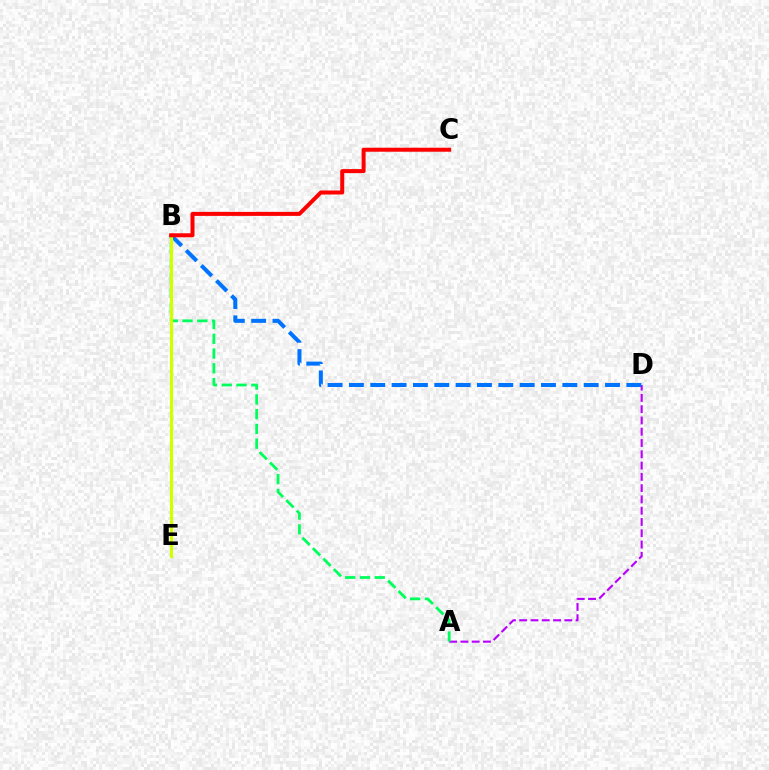{('A', 'D'): [{'color': '#b900ff', 'line_style': 'dashed', 'thickness': 1.53}], ('B', 'D'): [{'color': '#0074ff', 'line_style': 'dashed', 'thickness': 2.9}], ('A', 'B'): [{'color': '#00ff5c', 'line_style': 'dashed', 'thickness': 2.01}], ('B', 'E'): [{'color': '#d1ff00', 'line_style': 'solid', 'thickness': 2.29}], ('B', 'C'): [{'color': '#ff0000', 'line_style': 'solid', 'thickness': 2.88}]}